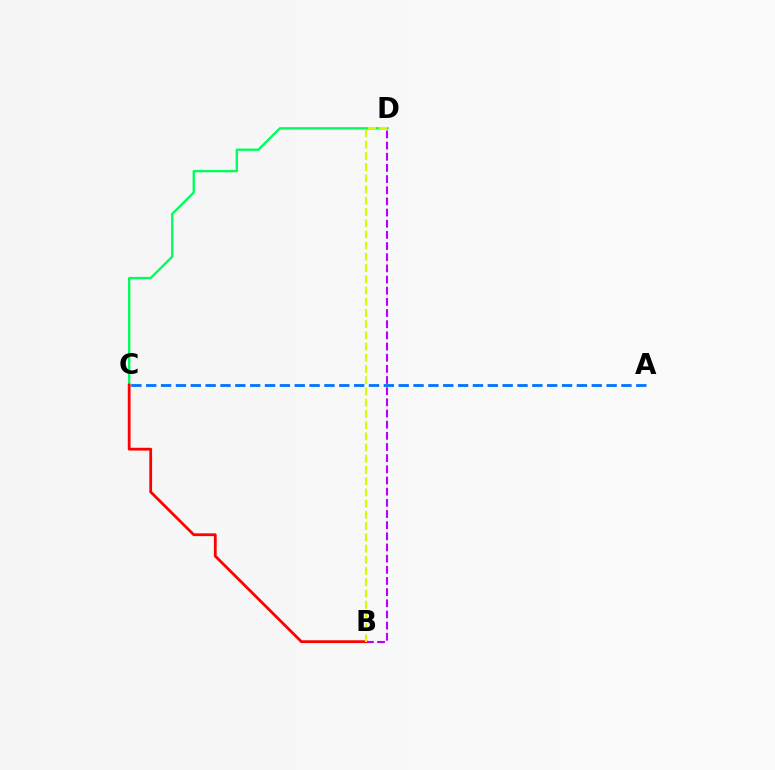{('B', 'D'): [{'color': '#b900ff', 'line_style': 'dashed', 'thickness': 1.52}, {'color': '#d1ff00', 'line_style': 'dashed', 'thickness': 1.52}], ('C', 'D'): [{'color': '#00ff5c', 'line_style': 'solid', 'thickness': 1.7}], ('B', 'C'): [{'color': '#ff0000', 'line_style': 'solid', 'thickness': 2.01}], ('A', 'C'): [{'color': '#0074ff', 'line_style': 'dashed', 'thickness': 2.02}]}